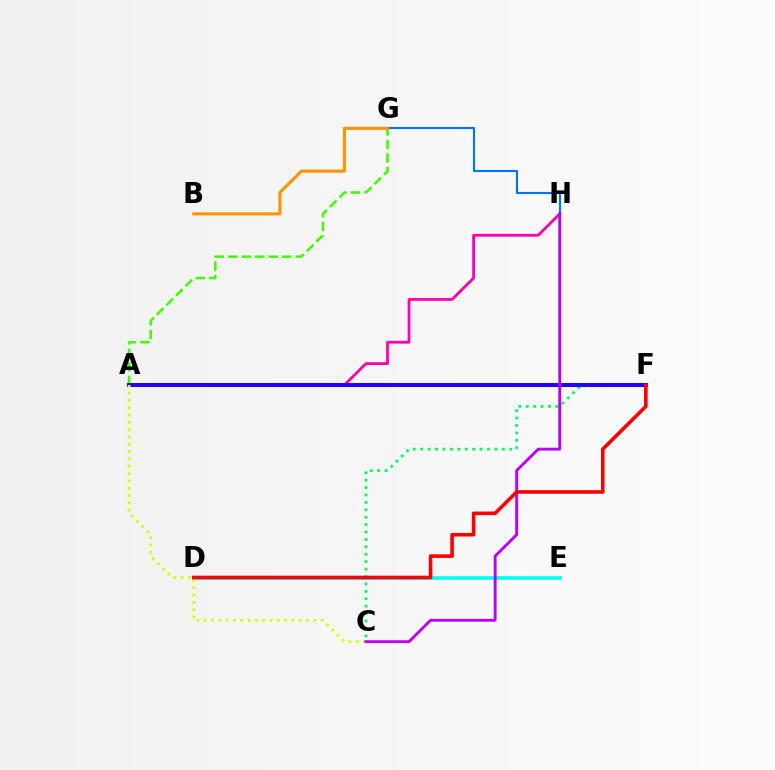{('A', 'H'): [{'color': '#ff00ac', 'line_style': 'solid', 'thickness': 2.01}], ('C', 'F'): [{'color': '#00ff5c', 'line_style': 'dotted', 'thickness': 2.01}], ('A', 'G'): [{'color': '#3dff00', 'line_style': 'dashed', 'thickness': 1.83}], ('A', 'F'): [{'color': '#2500ff', 'line_style': 'solid', 'thickness': 2.9}], ('G', 'H'): [{'color': '#0074ff', 'line_style': 'solid', 'thickness': 1.53}], ('D', 'E'): [{'color': '#00fff6', 'line_style': 'solid', 'thickness': 2.6}], ('A', 'C'): [{'color': '#d1ff00', 'line_style': 'dotted', 'thickness': 1.99}], ('B', 'G'): [{'color': '#ff9400', 'line_style': 'solid', 'thickness': 2.22}], ('C', 'H'): [{'color': '#b900ff', 'line_style': 'solid', 'thickness': 2.06}], ('D', 'F'): [{'color': '#ff0000', 'line_style': 'solid', 'thickness': 2.6}]}